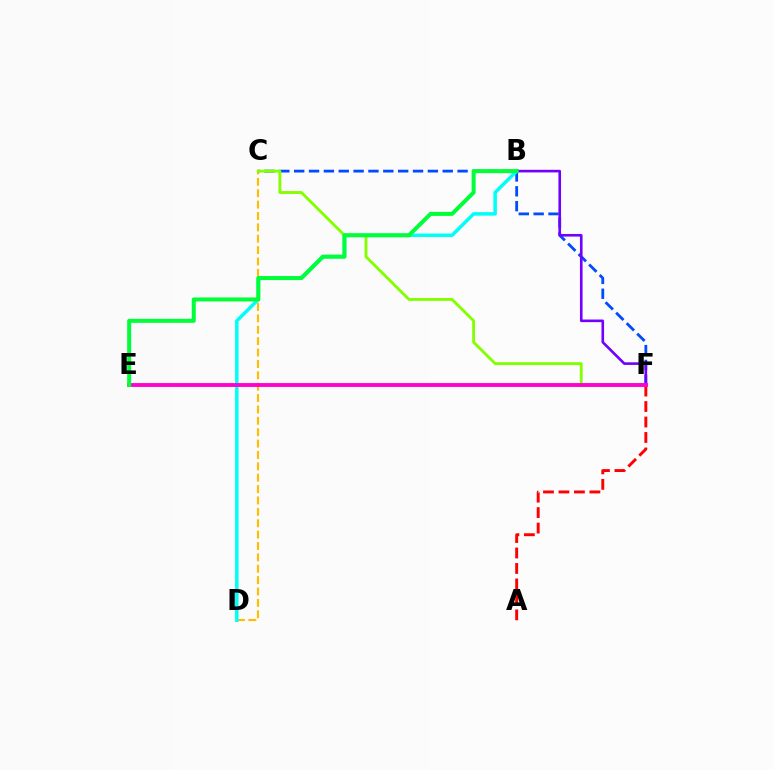{('C', 'F'): [{'color': '#004bff', 'line_style': 'dashed', 'thickness': 2.02}, {'color': '#84ff00', 'line_style': 'solid', 'thickness': 2.06}], ('C', 'D'): [{'color': '#ffbd00', 'line_style': 'dashed', 'thickness': 1.55}], ('B', 'D'): [{'color': '#00fff6', 'line_style': 'solid', 'thickness': 2.52}], ('A', 'F'): [{'color': '#ff0000', 'line_style': 'dashed', 'thickness': 2.1}], ('B', 'F'): [{'color': '#7200ff', 'line_style': 'solid', 'thickness': 1.89}], ('E', 'F'): [{'color': '#ff00cf', 'line_style': 'solid', 'thickness': 2.79}], ('B', 'E'): [{'color': '#00ff39', 'line_style': 'solid', 'thickness': 2.88}]}